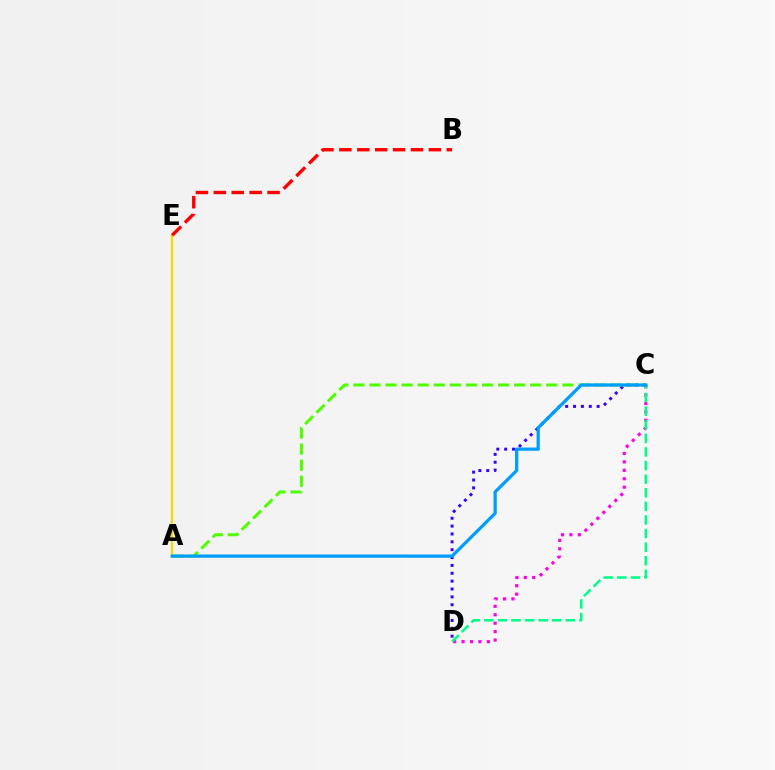{('C', 'D'): [{'color': '#ff00ed', 'line_style': 'dotted', 'thickness': 2.29}, {'color': '#3700ff', 'line_style': 'dotted', 'thickness': 2.14}, {'color': '#00ff86', 'line_style': 'dashed', 'thickness': 1.85}], ('A', 'E'): [{'color': '#ffd500', 'line_style': 'solid', 'thickness': 1.6}], ('B', 'E'): [{'color': '#ff0000', 'line_style': 'dashed', 'thickness': 2.43}], ('A', 'C'): [{'color': '#4fff00', 'line_style': 'dashed', 'thickness': 2.18}, {'color': '#009eff', 'line_style': 'solid', 'thickness': 2.34}]}